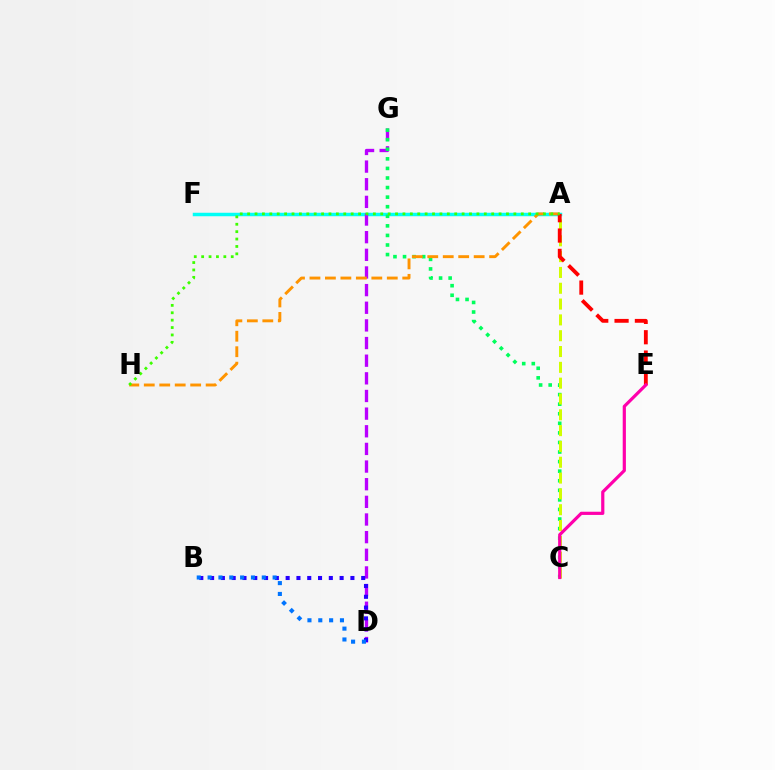{('A', 'F'): [{'color': '#00fff6', 'line_style': 'solid', 'thickness': 2.5}], ('D', 'G'): [{'color': '#b900ff', 'line_style': 'dashed', 'thickness': 2.4}], ('C', 'G'): [{'color': '#00ff5c', 'line_style': 'dotted', 'thickness': 2.6}], ('A', 'H'): [{'color': '#ff9400', 'line_style': 'dashed', 'thickness': 2.1}, {'color': '#3dff00', 'line_style': 'dotted', 'thickness': 2.01}], ('A', 'C'): [{'color': '#d1ff00', 'line_style': 'dashed', 'thickness': 2.15}], ('A', 'E'): [{'color': '#ff0000', 'line_style': 'dashed', 'thickness': 2.76}], ('B', 'D'): [{'color': '#2500ff', 'line_style': 'dotted', 'thickness': 2.93}, {'color': '#0074ff', 'line_style': 'dotted', 'thickness': 2.94}], ('C', 'E'): [{'color': '#ff00ac', 'line_style': 'solid', 'thickness': 2.3}]}